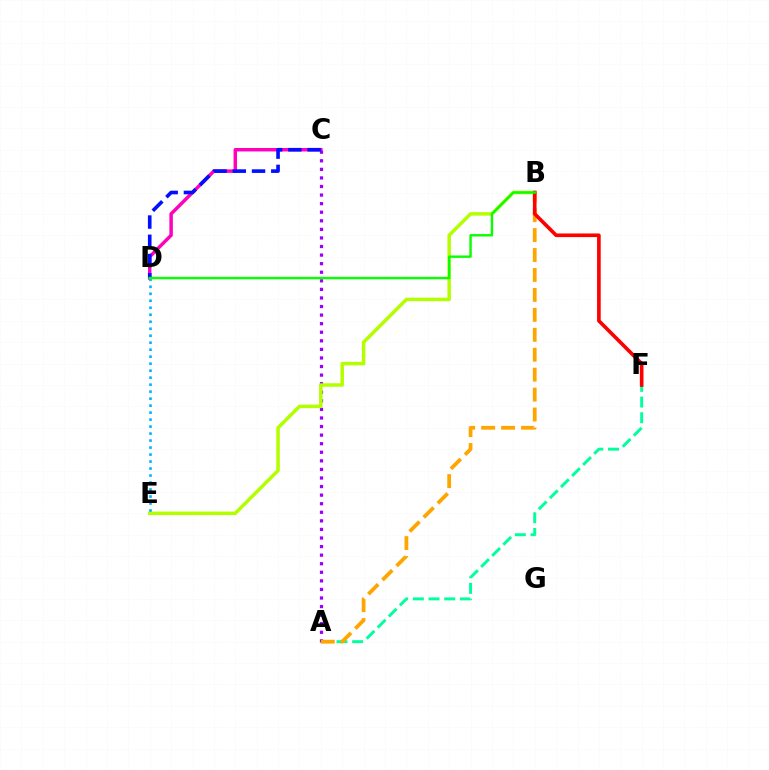{('A', 'F'): [{'color': '#00ff9d', 'line_style': 'dashed', 'thickness': 2.13}], ('C', 'D'): [{'color': '#ff00bd', 'line_style': 'solid', 'thickness': 2.49}, {'color': '#0010ff', 'line_style': 'dashed', 'thickness': 2.61}], ('A', 'C'): [{'color': '#9b00ff', 'line_style': 'dotted', 'thickness': 2.33}], ('B', 'E'): [{'color': '#b3ff00', 'line_style': 'solid', 'thickness': 2.52}], ('A', 'B'): [{'color': '#ffa500', 'line_style': 'dashed', 'thickness': 2.71}], ('D', 'E'): [{'color': '#00b5ff', 'line_style': 'dotted', 'thickness': 1.9}], ('B', 'F'): [{'color': '#ff0000', 'line_style': 'solid', 'thickness': 2.62}], ('B', 'D'): [{'color': '#08ff00', 'line_style': 'solid', 'thickness': 1.73}]}